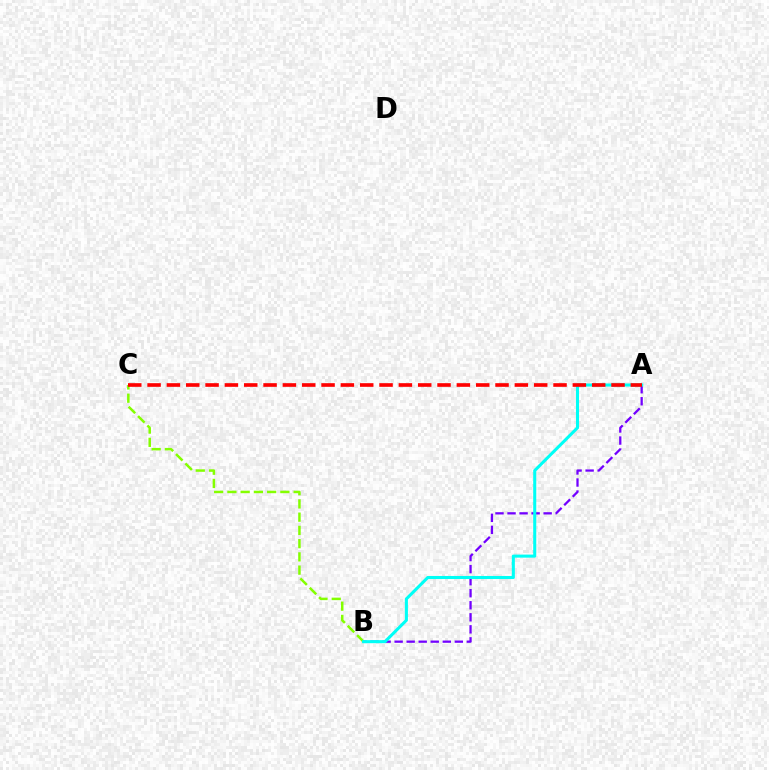{('B', 'C'): [{'color': '#84ff00', 'line_style': 'dashed', 'thickness': 1.8}], ('A', 'B'): [{'color': '#7200ff', 'line_style': 'dashed', 'thickness': 1.64}, {'color': '#00fff6', 'line_style': 'solid', 'thickness': 2.2}], ('A', 'C'): [{'color': '#ff0000', 'line_style': 'dashed', 'thickness': 2.63}]}